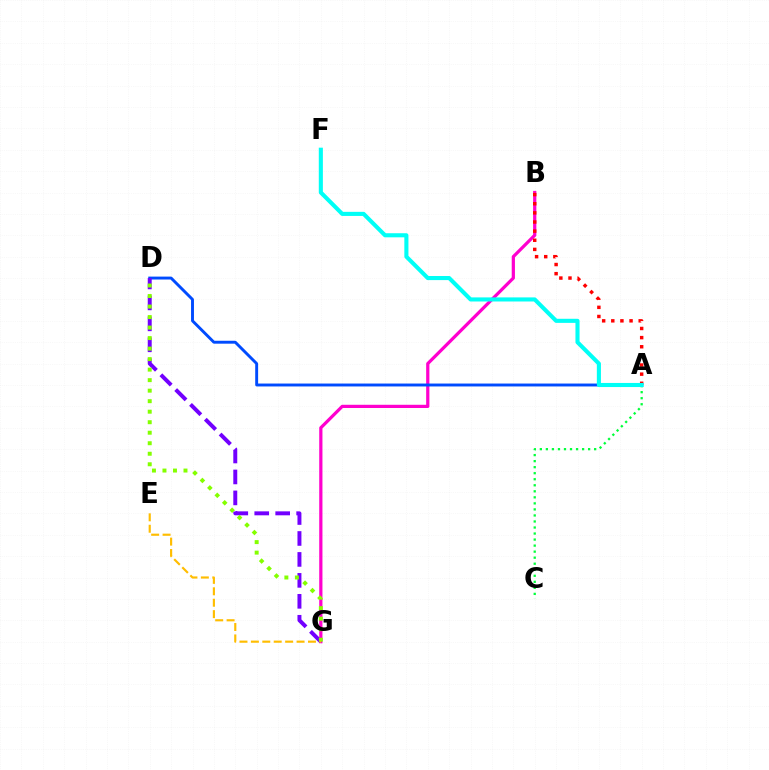{('B', 'G'): [{'color': '#ff00cf', 'line_style': 'solid', 'thickness': 2.32}], ('A', 'D'): [{'color': '#004bff', 'line_style': 'solid', 'thickness': 2.1}], ('D', 'G'): [{'color': '#7200ff', 'line_style': 'dashed', 'thickness': 2.85}, {'color': '#84ff00', 'line_style': 'dotted', 'thickness': 2.86}], ('A', 'B'): [{'color': '#ff0000', 'line_style': 'dotted', 'thickness': 2.48}], ('E', 'G'): [{'color': '#ffbd00', 'line_style': 'dashed', 'thickness': 1.55}], ('A', 'C'): [{'color': '#00ff39', 'line_style': 'dotted', 'thickness': 1.64}], ('A', 'F'): [{'color': '#00fff6', 'line_style': 'solid', 'thickness': 2.95}]}